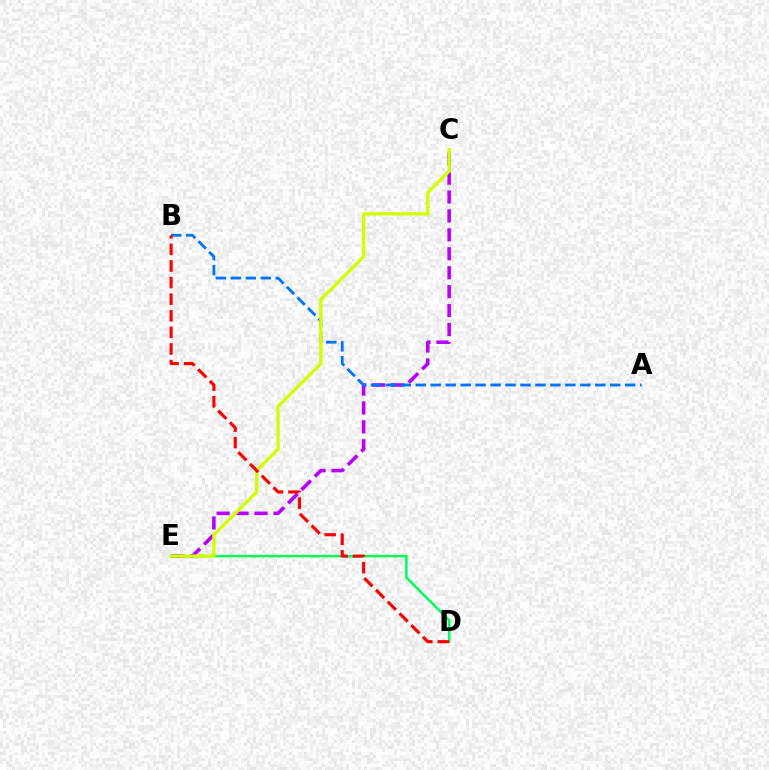{('D', 'E'): [{'color': '#00ff5c', 'line_style': 'solid', 'thickness': 1.82}], ('C', 'E'): [{'color': '#b900ff', 'line_style': 'dashed', 'thickness': 2.57}, {'color': '#d1ff00', 'line_style': 'solid', 'thickness': 2.37}], ('A', 'B'): [{'color': '#0074ff', 'line_style': 'dashed', 'thickness': 2.03}], ('B', 'D'): [{'color': '#ff0000', 'line_style': 'dashed', 'thickness': 2.25}]}